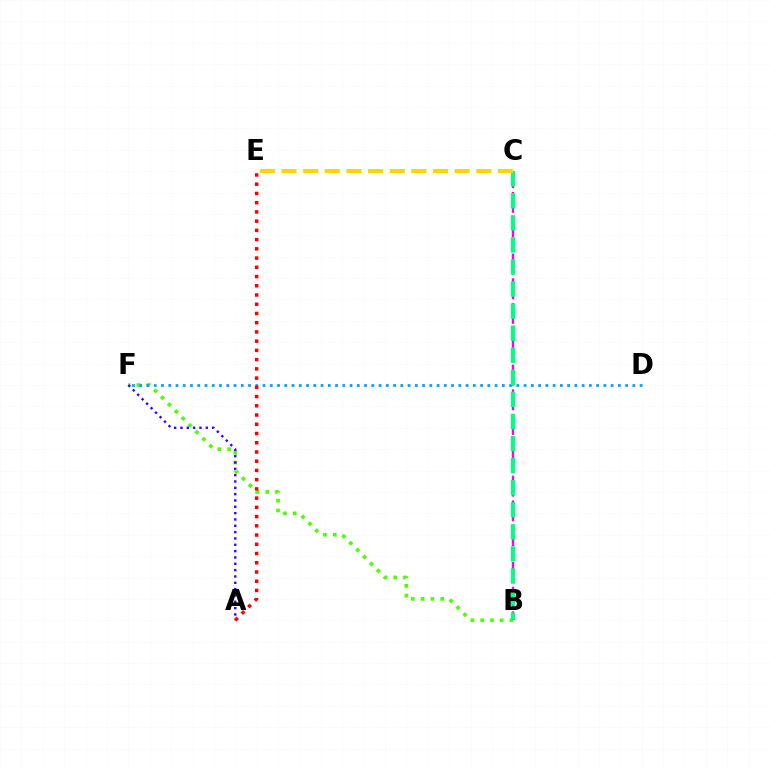{('B', 'C'): [{'color': '#ff00ed', 'line_style': 'dashed', 'thickness': 1.68}, {'color': '#00ff86', 'line_style': 'dashed', 'thickness': 3.0}], ('B', 'F'): [{'color': '#4fff00', 'line_style': 'dotted', 'thickness': 2.65}], ('D', 'F'): [{'color': '#009eff', 'line_style': 'dotted', 'thickness': 1.97}], ('A', 'F'): [{'color': '#3700ff', 'line_style': 'dotted', 'thickness': 1.72}], ('A', 'E'): [{'color': '#ff0000', 'line_style': 'dotted', 'thickness': 2.51}], ('C', 'E'): [{'color': '#ffd500', 'line_style': 'dashed', 'thickness': 2.94}]}